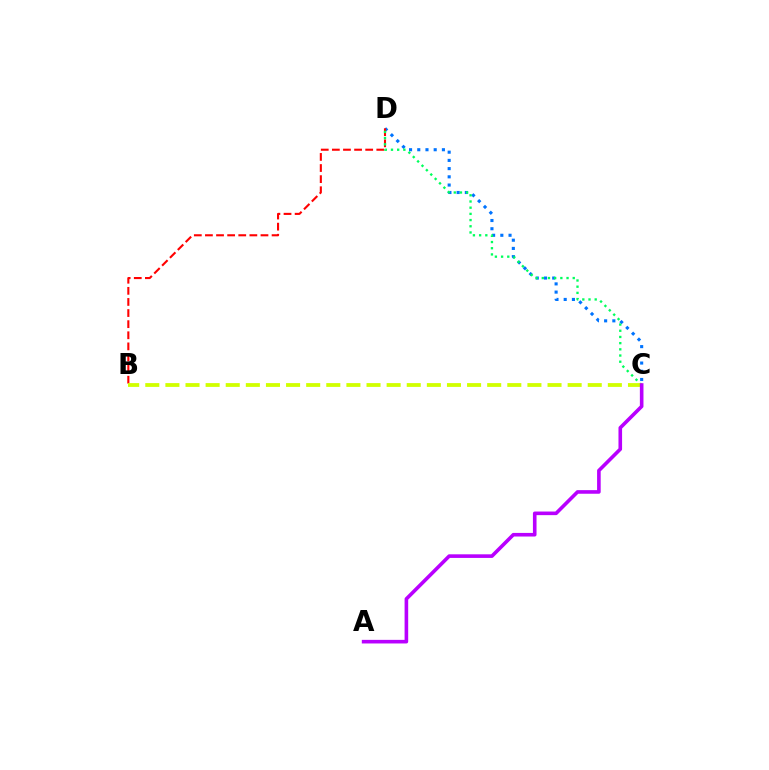{('C', 'D'): [{'color': '#0074ff', 'line_style': 'dotted', 'thickness': 2.23}, {'color': '#00ff5c', 'line_style': 'dotted', 'thickness': 1.68}], ('B', 'D'): [{'color': '#ff0000', 'line_style': 'dashed', 'thickness': 1.51}], ('B', 'C'): [{'color': '#d1ff00', 'line_style': 'dashed', 'thickness': 2.73}], ('A', 'C'): [{'color': '#b900ff', 'line_style': 'solid', 'thickness': 2.6}]}